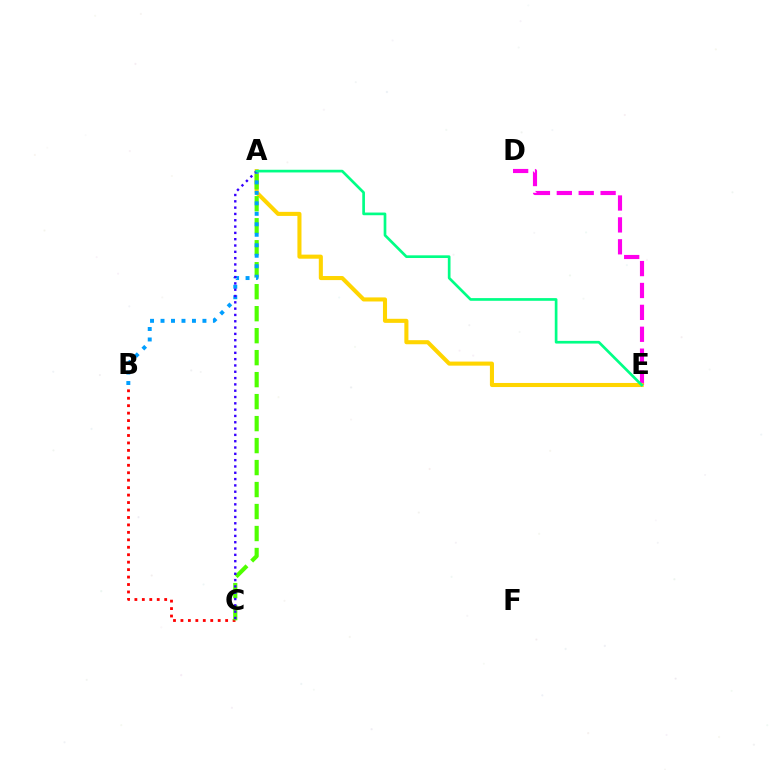{('B', 'C'): [{'color': '#ff0000', 'line_style': 'dotted', 'thickness': 2.02}], ('D', 'E'): [{'color': '#ff00ed', 'line_style': 'dashed', 'thickness': 2.97}], ('A', 'E'): [{'color': '#ffd500', 'line_style': 'solid', 'thickness': 2.93}, {'color': '#00ff86', 'line_style': 'solid', 'thickness': 1.93}], ('A', 'C'): [{'color': '#4fff00', 'line_style': 'dashed', 'thickness': 2.99}, {'color': '#3700ff', 'line_style': 'dotted', 'thickness': 1.72}], ('A', 'B'): [{'color': '#009eff', 'line_style': 'dotted', 'thickness': 2.85}]}